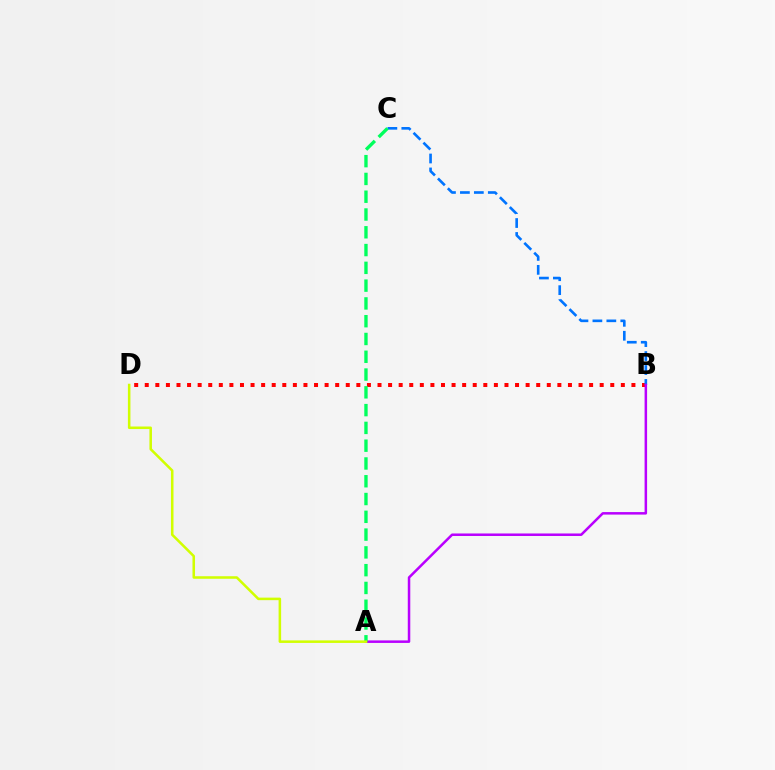{('B', 'D'): [{'color': '#ff0000', 'line_style': 'dotted', 'thickness': 2.87}], ('B', 'C'): [{'color': '#0074ff', 'line_style': 'dashed', 'thickness': 1.89}], ('A', 'B'): [{'color': '#b900ff', 'line_style': 'solid', 'thickness': 1.81}], ('A', 'C'): [{'color': '#00ff5c', 'line_style': 'dashed', 'thickness': 2.42}], ('A', 'D'): [{'color': '#d1ff00', 'line_style': 'solid', 'thickness': 1.83}]}